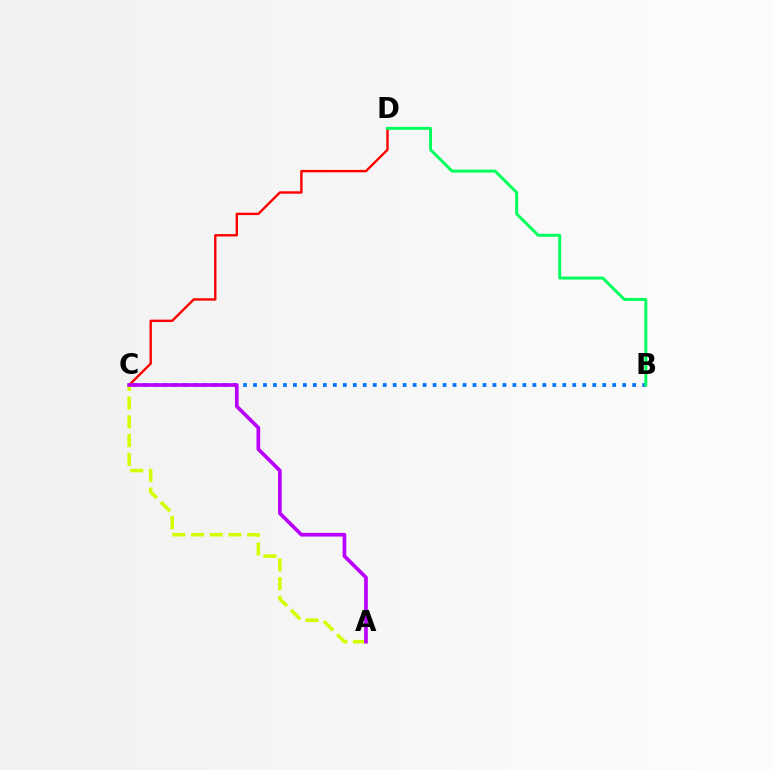{('B', 'C'): [{'color': '#0074ff', 'line_style': 'dotted', 'thickness': 2.71}], ('C', 'D'): [{'color': '#ff0000', 'line_style': 'solid', 'thickness': 1.72}], ('A', 'C'): [{'color': '#d1ff00', 'line_style': 'dashed', 'thickness': 2.55}, {'color': '#b900ff', 'line_style': 'solid', 'thickness': 2.64}], ('B', 'D'): [{'color': '#00ff5c', 'line_style': 'solid', 'thickness': 2.11}]}